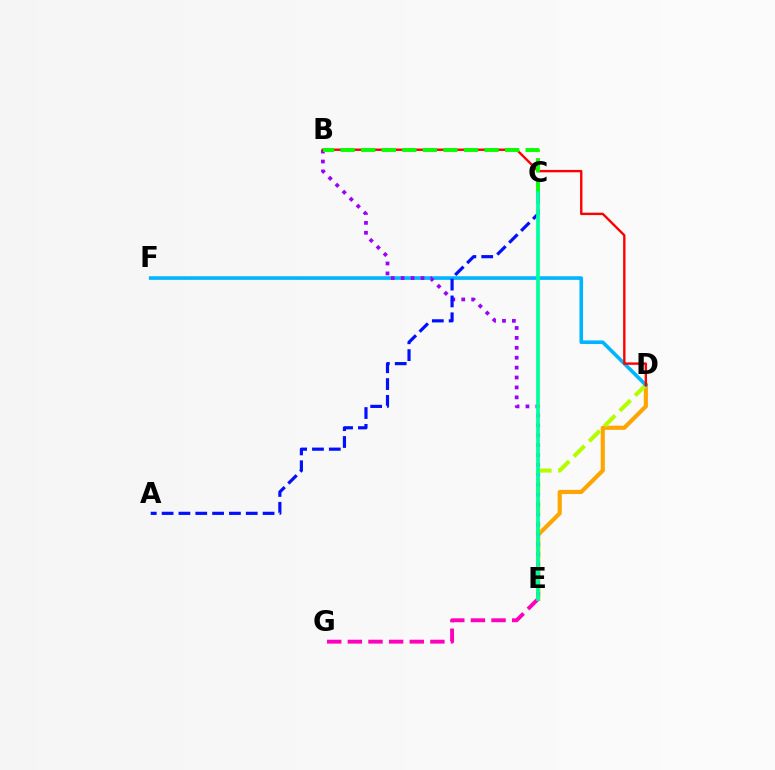{('D', 'E'): [{'color': '#ffa500', 'line_style': 'solid', 'thickness': 2.98}, {'color': '#b3ff00', 'line_style': 'dashed', 'thickness': 2.93}], ('D', 'F'): [{'color': '#00b5ff', 'line_style': 'solid', 'thickness': 2.6}], ('B', 'E'): [{'color': '#9b00ff', 'line_style': 'dotted', 'thickness': 2.69}], ('B', 'D'): [{'color': '#ff0000', 'line_style': 'solid', 'thickness': 1.71}], ('B', 'C'): [{'color': '#08ff00', 'line_style': 'dashed', 'thickness': 2.79}], ('E', 'G'): [{'color': '#ff00bd', 'line_style': 'dashed', 'thickness': 2.8}], ('A', 'C'): [{'color': '#0010ff', 'line_style': 'dashed', 'thickness': 2.29}], ('C', 'E'): [{'color': '#00ff9d', 'line_style': 'solid', 'thickness': 2.68}]}